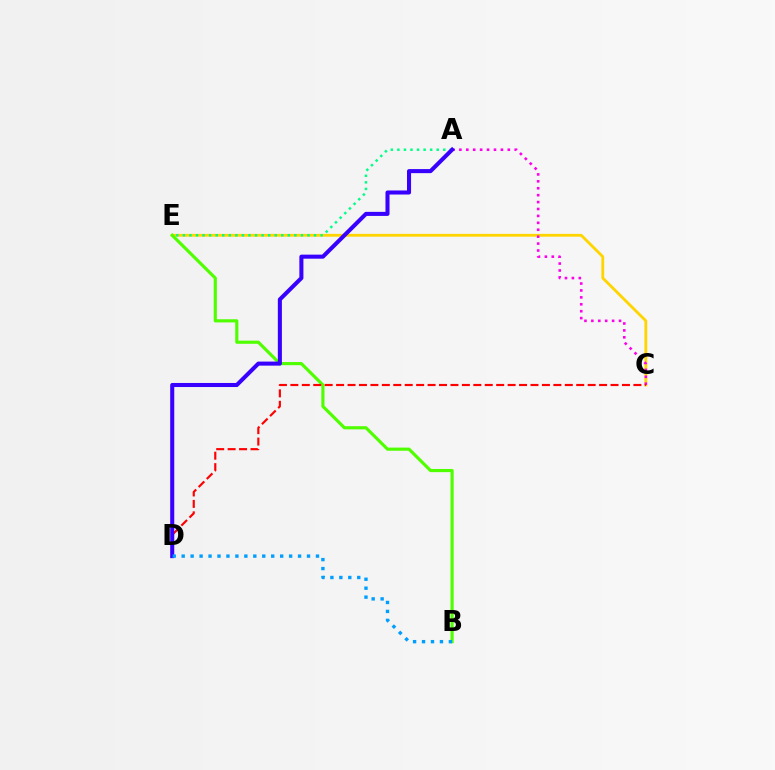{('C', 'E'): [{'color': '#ffd500', 'line_style': 'solid', 'thickness': 2.03}], ('A', 'E'): [{'color': '#00ff86', 'line_style': 'dotted', 'thickness': 1.78}], ('B', 'E'): [{'color': '#4fff00', 'line_style': 'solid', 'thickness': 2.27}], ('A', 'C'): [{'color': '#ff00ed', 'line_style': 'dotted', 'thickness': 1.88}], ('C', 'D'): [{'color': '#ff0000', 'line_style': 'dashed', 'thickness': 1.55}], ('A', 'D'): [{'color': '#3700ff', 'line_style': 'solid', 'thickness': 2.92}], ('B', 'D'): [{'color': '#009eff', 'line_style': 'dotted', 'thickness': 2.43}]}